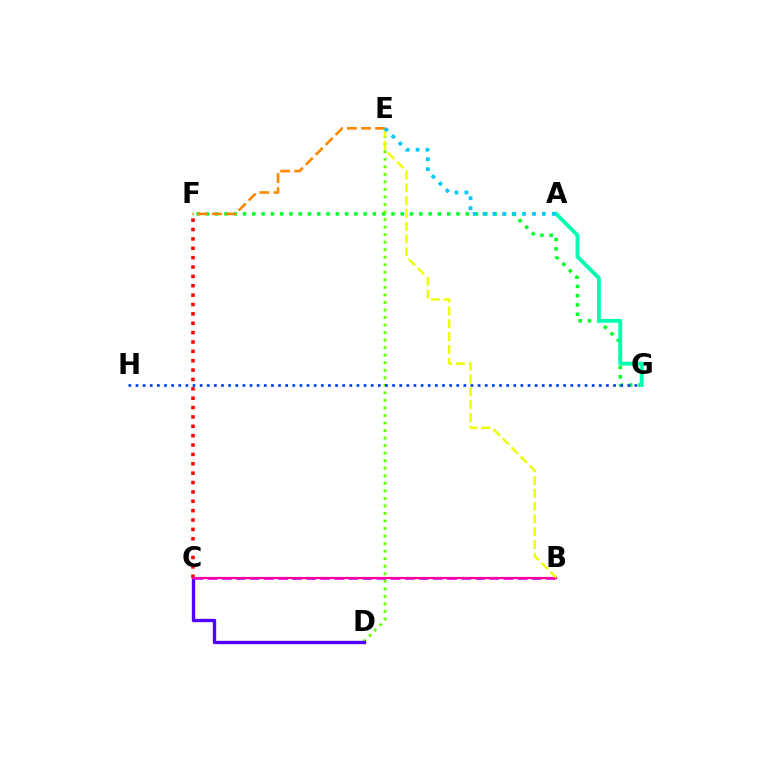{('C', 'F'): [{'color': '#ff0000', 'line_style': 'dotted', 'thickness': 2.55}], ('F', 'G'): [{'color': '#00ff27', 'line_style': 'dotted', 'thickness': 2.52}], ('B', 'C'): [{'color': '#d600ff', 'line_style': 'dashed', 'thickness': 1.91}, {'color': '#ff00a0', 'line_style': 'solid', 'thickness': 1.57}], ('D', 'E'): [{'color': '#66ff00', 'line_style': 'dotted', 'thickness': 2.05}], ('C', 'D'): [{'color': '#4f00ff', 'line_style': 'solid', 'thickness': 2.41}], ('G', 'H'): [{'color': '#003fff', 'line_style': 'dotted', 'thickness': 1.94}], ('A', 'G'): [{'color': '#00ffaf', 'line_style': 'solid', 'thickness': 2.79}], ('B', 'E'): [{'color': '#eeff00', 'line_style': 'dashed', 'thickness': 1.74}], ('E', 'F'): [{'color': '#ff8800', 'line_style': 'dashed', 'thickness': 1.91}], ('A', 'E'): [{'color': '#00c7ff', 'line_style': 'dotted', 'thickness': 2.69}]}